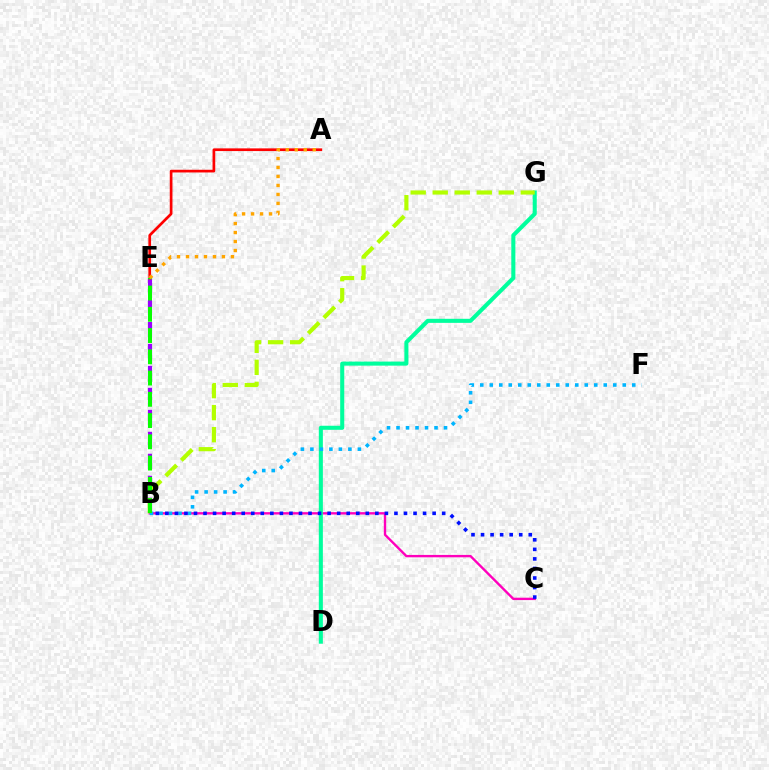{('B', 'C'): [{'color': '#ff00bd', 'line_style': 'solid', 'thickness': 1.71}, {'color': '#0010ff', 'line_style': 'dotted', 'thickness': 2.59}], ('D', 'G'): [{'color': '#00ff9d', 'line_style': 'solid', 'thickness': 2.92}], ('B', 'E'): [{'color': '#9b00ff', 'line_style': 'dashed', 'thickness': 2.98}, {'color': '#08ff00', 'line_style': 'dashed', 'thickness': 2.89}], ('B', 'G'): [{'color': '#b3ff00', 'line_style': 'dashed', 'thickness': 2.99}], ('B', 'F'): [{'color': '#00b5ff', 'line_style': 'dotted', 'thickness': 2.58}], ('A', 'E'): [{'color': '#ff0000', 'line_style': 'solid', 'thickness': 1.94}, {'color': '#ffa500', 'line_style': 'dotted', 'thickness': 2.44}]}